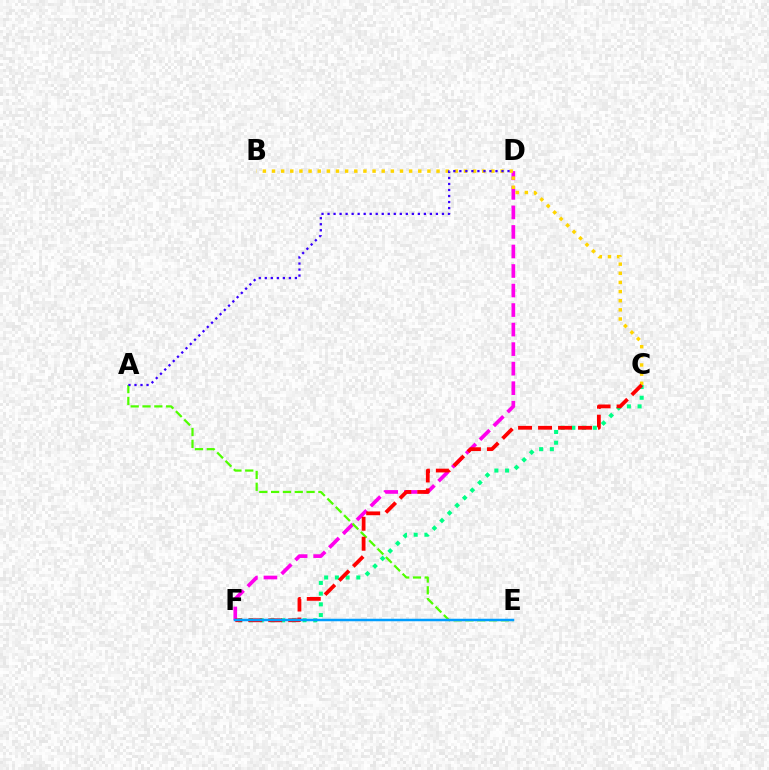{('D', 'F'): [{'color': '#ff00ed', 'line_style': 'dashed', 'thickness': 2.65}], ('B', 'C'): [{'color': '#ffd500', 'line_style': 'dotted', 'thickness': 2.48}], ('A', 'E'): [{'color': '#4fff00', 'line_style': 'dashed', 'thickness': 1.61}], ('C', 'F'): [{'color': '#00ff86', 'line_style': 'dotted', 'thickness': 2.91}, {'color': '#ff0000', 'line_style': 'dashed', 'thickness': 2.71}], ('A', 'D'): [{'color': '#3700ff', 'line_style': 'dotted', 'thickness': 1.64}], ('E', 'F'): [{'color': '#009eff', 'line_style': 'solid', 'thickness': 1.8}]}